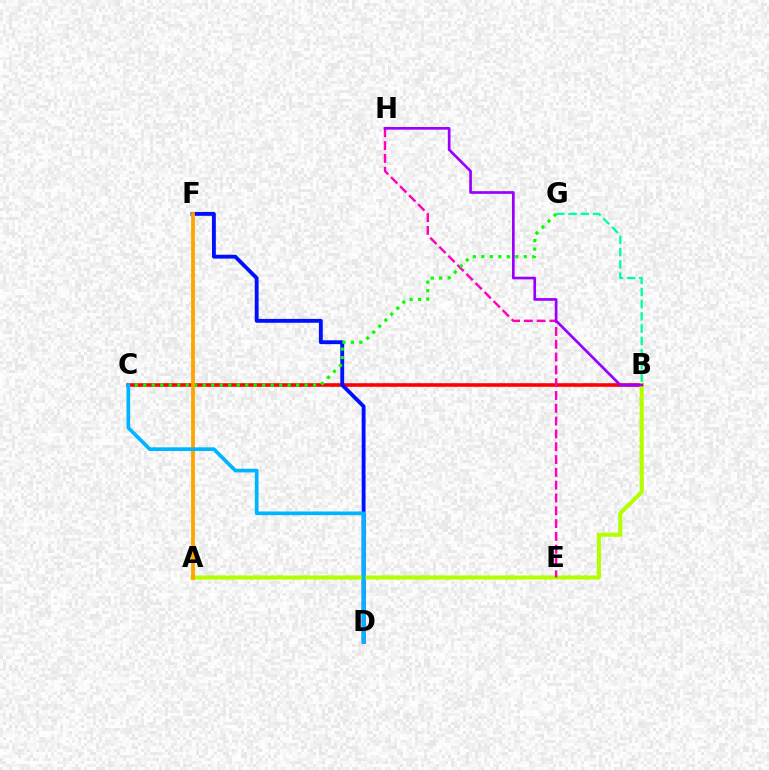{('B', 'C'): [{'color': '#ff0000', 'line_style': 'solid', 'thickness': 2.59}], ('D', 'F'): [{'color': '#0010ff', 'line_style': 'solid', 'thickness': 2.78}], ('A', 'B'): [{'color': '#b3ff00', 'line_style': 'solid', 'thickness': 2.94}], ('E', 'H'): [{'color': '#ff00bd', 'line_style': 'dashed', 'thickness': 1.74}], ('C', 'G'): [{'color': '#08ff00', 'line_style': 'dotted', 'thickness': 2.31}], ('B', 'G'): [{'color': '#00ff9d', 'line_style': 'dashed', 'thickness': 1.66}], ('A', 'F'): [{'color': '#ffa500', 'line_style': 'solid', 'thickness': 2.73}], ('B', 'H'): [{'color': '#9b00ff', 'line_style': 'solid', 'thickness': 1.94}], ('C', 'D'): [{'color': '#00b5ff', 'line_style': 'solid', 'thickness': 2.66}]}